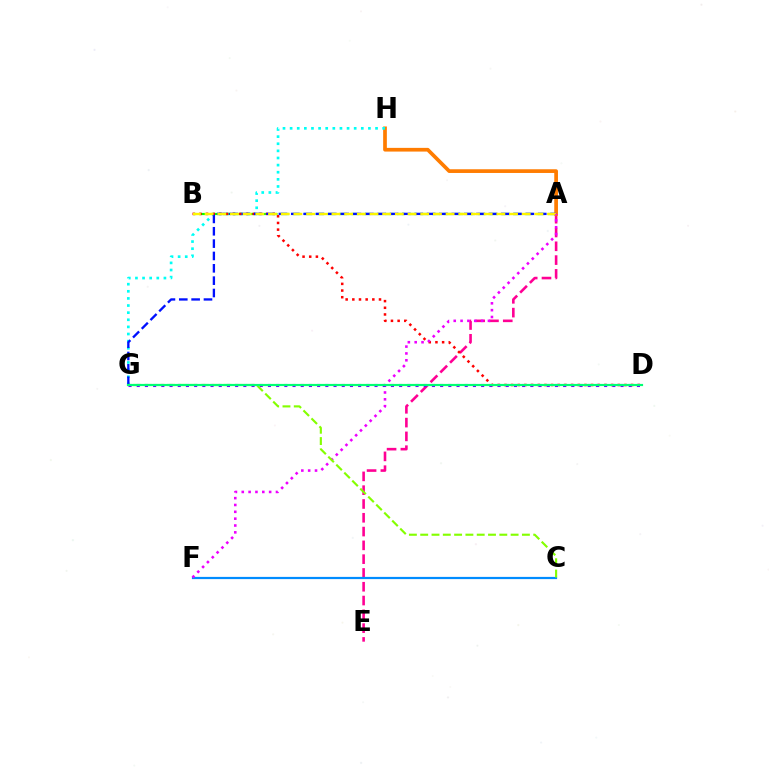{('A', 'E'): [{'color': '#ff0094', 'line_style': 'dashed', 'thickness': 1.87}], ('A', 'B'): [{'color': '#08ff00', 'line_style': 'dashed', 'thickness': 1.58}, {'color': '#fcf500', 'line_style': 'dashed', 'thickness': 1.72}], ('A', 'H'): [{'color': '#ff7c00', 'line_style': 'solid', 'thickness': 2.67}], ('G', 'H'): [{'color': '#00fff6', 'line_style': 'dotted', 'thickness': 1.93}], ('B', 'D'): [{'color': '#ff0000', 'line_style': 'dotted', 'thickness': 1.81}], ('C', 'F'): [{'color': '#008cff', 'line_style': 'solid', 'thickness': 1.59}], ('A', 'G'): [{'color': '#0010ff', 'line_style': 'dashed', 'thickness': 1.68}], ('A', 'F'): [{'color': '#ee00ff', 'line_style': 'dotted', 'thickness': 1.86}], ('C', 'G'): [{'color': '#84ff00', 'line_style': 'dashed', 'thickness': 1.54}], ('D', 'G'): [{'color': '#7200ff', 'line_style': 'dotted', 'thickness': 2.23}, {'color': '#00ff74', 'line_style': 'solid', 'thickness': 1.57}]}